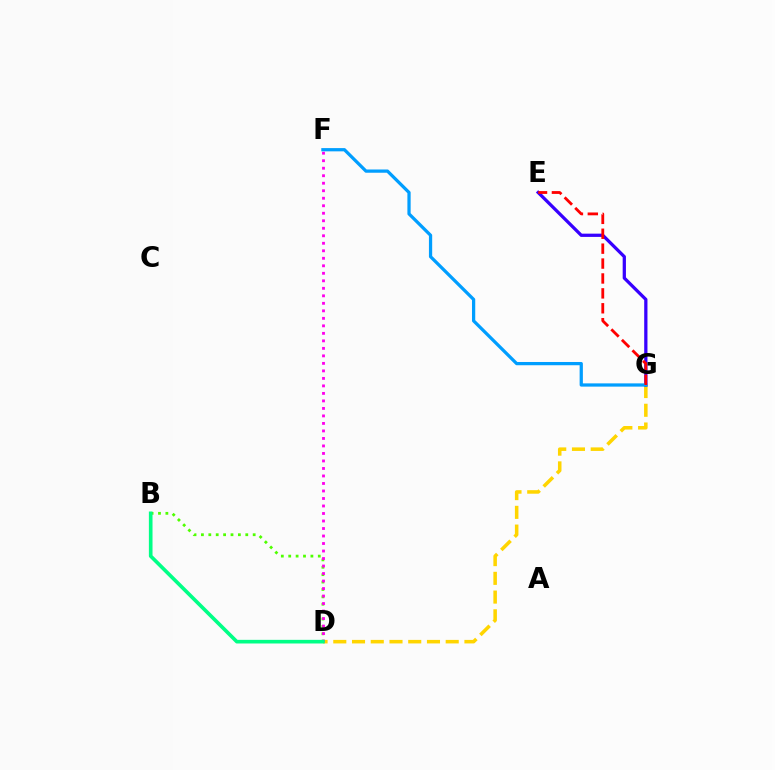{('B', 'D'): [{'color': '#4fff00', 'line_style': 'dotted', 'thickness': 2.01}, {'color': '#00ff86', 'line_style': 'solid', 'thickness': 2.62}], ('D', 'G'): [{'color': '#ffd500', 'line_style': 'dashed', 'thickness': 2.55}], ('E', 'G'): [{'color': '#3700ff', 'line_style': 'solid', 'thickness': 2.35}, {'color': '#ff0000', 'line_style': 'dashed', 'thickness': 2.02}], ('D', 'F'): [{'color': '#ff00ed', 'line_style': 'dotted', 'thickness': 2.04}], ('F', 'G'): [{'color': '#009eff', 'line_style': 'solid', 'thickness': 2.34}]}